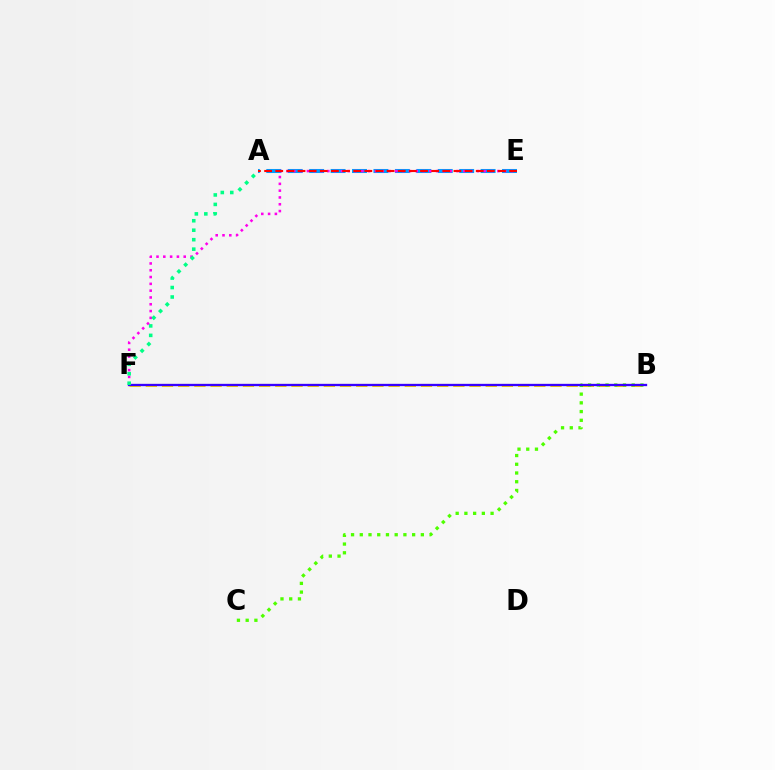{('B', 'F'): [{'color': '#ffd500', 'line_style': 'dashed', 'thickness': 2.2}, {'color': '#3700ff', 'line_style': 'solid', 'thickness': 1.67}], ('B', 'C'): [{'color': '#4fff00', 'line_style': 'dotted', 'thickness': 2.37}], ('A', 'E'): [{'color': '#009eff', 'line_style': 'dashed', 'thickness': 2.91}, {'color': '#ff0000', 'line_style': 'dashed', 'thickness': 1.51}], ('E', 'F'): [{'color': '#ff00ed', 'line_style': 'dotted', 'thickness': 1.85}], ('A', 'F'): [{'color': '#00ff86', 'line_style': 'dotted', 'thickness': 2.57}]}